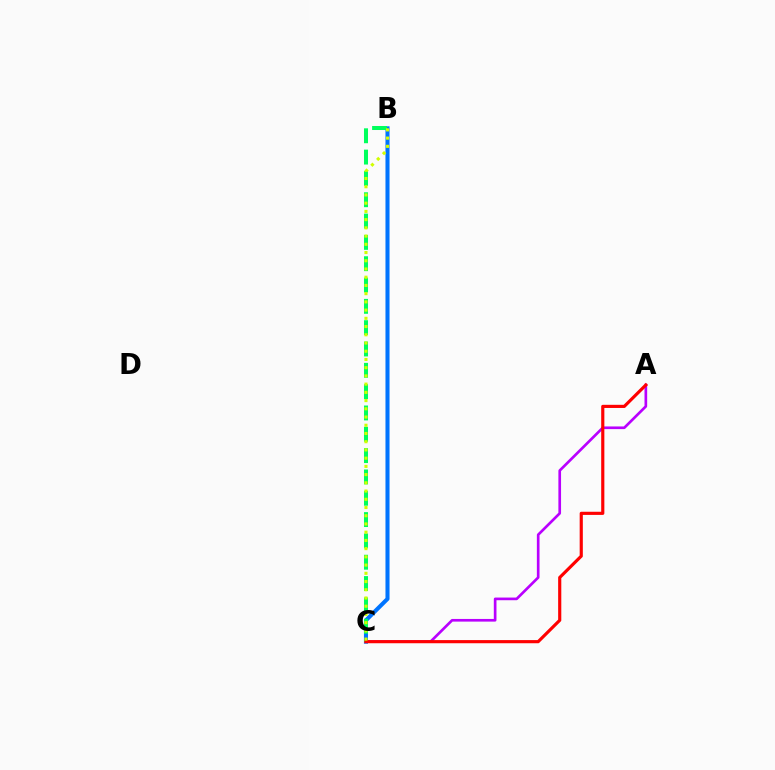{('B', 'C'): [{'color': '#0074ff', 'line_style': 'solid', 'thickness': 2.92}, {'color': '#00ff5c', 'line_style': 'dashed', 'thickness': 2.9}, {'color': '#d1ff00', 'line_style': 'dotted', 'thickness': 2.23}], ('A', 'C'): [{'color': '#b900ff', 'line_style': 'solid', 'thickness': 1.92}, {'color': '#ff0000', 'line_style': 'solid', 'thickness': 2.27}]}